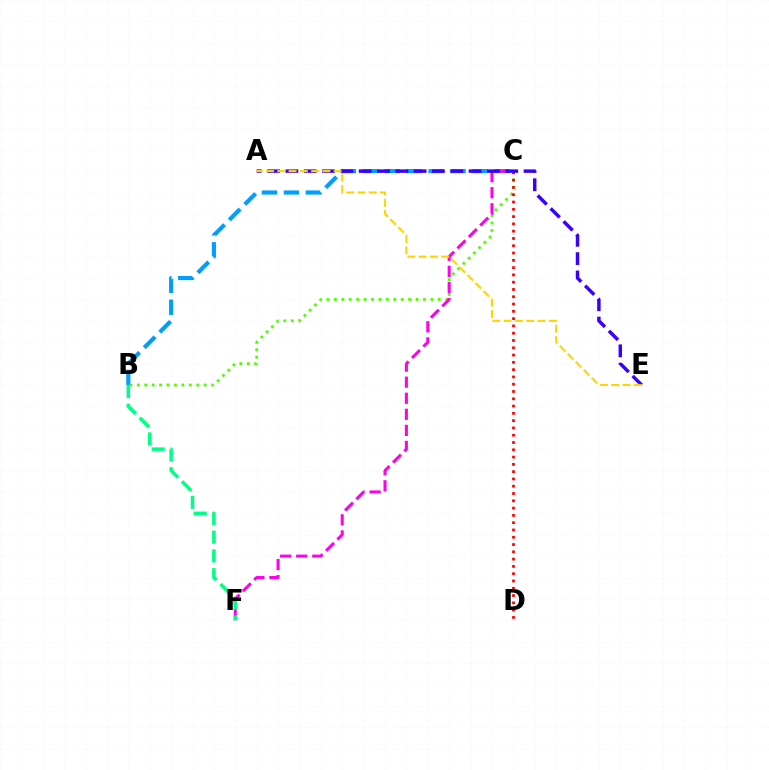{('B', 'C'): [{'color': '#009eff', 'line_style': 'dashed', 'thickness': 2.98}, {'color': '#4fff00', 'line_style': 'dotted', 'thickness': 2.02}], ('C', 'D'): [{'color': '#ff0000', 'line_style': 'dotted', 'thickness': 1.98}], ('C', 'F'): [{'color': '#ff00ed', 'line_style': 'dashed', 'thickness': 2.18}], ('A', 'E'): [{'color': '#3700ff', 'line_style': 'dashed', 'thickness': 2.49}, {'color': '#ffd500', 'line_style': 'dashed', 'thickness': 1.53}], ('B', 'F'): [{'color': '#00ff86', 'line_style': 'dashed', 'thickness': 2.55}]}